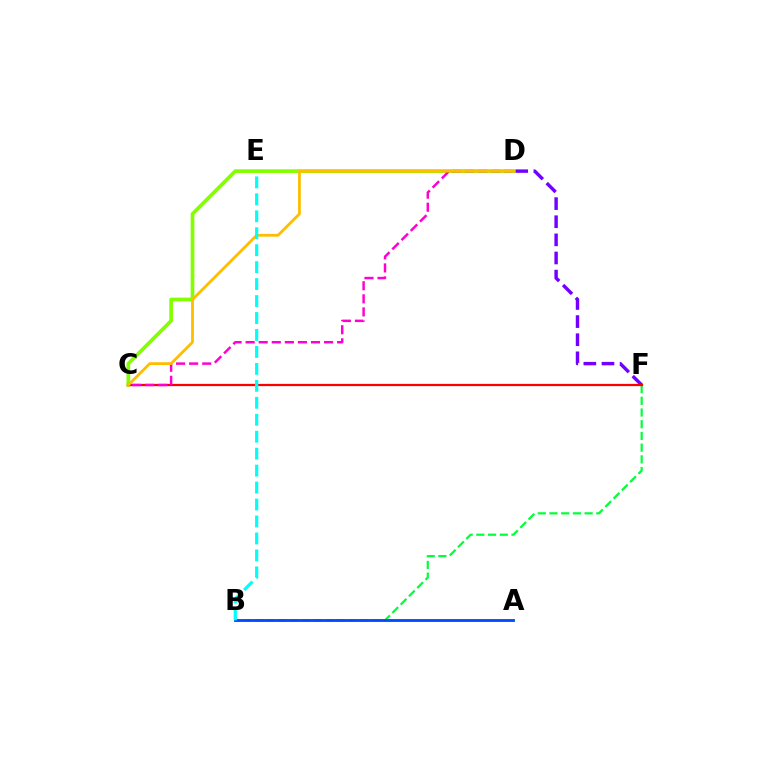{('B', 'F'): [{'color': '#00ff39', 'line_style': 'dashed', 'thickness': 1.59}], ('D', 'F'): [{'color': '#7200ff', 'line_style': 'dashed', 'thickness': 2.46}], ('C', 'D'): [{'color': '#84ff00', 'line_style': 'solid', 'thickness': 2.65}, {'color': '#ff00cf', 'line_style': 'dashed', 'thickness': 1.78}, {'color': '#ffbd00', 'line_style': 'solid', 'thickness': 2.0}], ('C', 'F'): [{'color': '#ff0000', 'line_style': 'solid', 'thickness': 1.62}], ('A', 'B'): [{'color': '#004bff', 'line_style': 'solid', 'thickness': 2.05}], ('B', 'E'): [{'color': '#00fff6', 'line_style': 'dashed', 'thickness': 2.3}]}